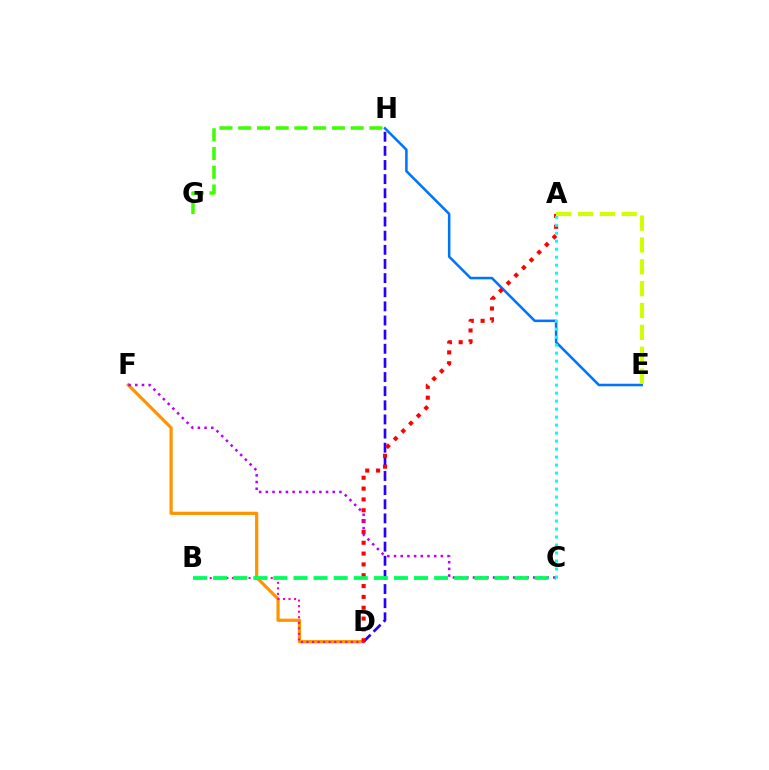{('D', 'F'): [{'color': '#ff9400', 'line_style': 'solid', 'thickness': 2.32}], ('E', 'H'): [{'color': '#0074ff', 'line_style': 'solid', 'thickness': 1.83}], ('D', 'H'): [{'color': '#2500ff', 'line_style': 'dashed', 'thickness': 1.92}], ('B', 'D'): [{'color': '#ff00ac', 'line_style': 'dotted', 'thickness': 1.51}], ('G', 'H'): [{'color': '#3dff00', 'line_style': 'dashed', 'thickness': 2.55}], ('A', 'D'): [{'color': '#ff0000', 'line_style': 'dotted', 'thickness': 2.94}], ('C', 'F'): [{'color': '#b900ff', 'line_style': 'dotted', 'thickness': 1.82}], ('A', 'C'): [{'color': '#00fff6', 'line_style': 'dotted', 'thickness': 2.17}], ('B', 'C'): [{'color': '#00ff5c', 'line_style': 'dashed', 'thickness': 2.73}], ('A', 'E'): [{'color': '#d1ff00', 'line_style': 'dashed', 'thickness': 2.97}]}